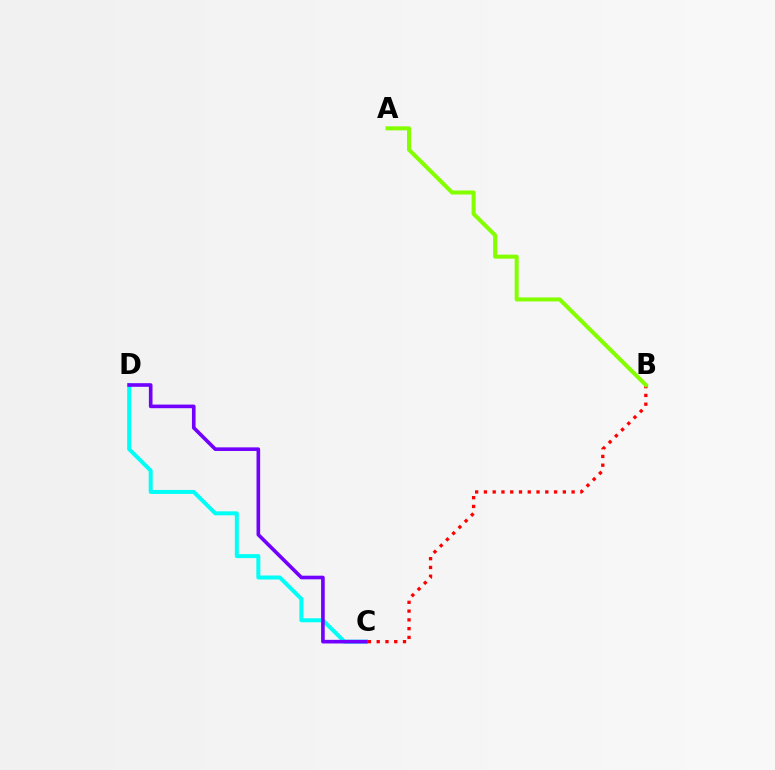{('C', 'D'): [{'color': '#00fff6', 'line_style': 'solid', 'thickness': 2.87}, {'color': '#7200ff', 'line_style': 'solid', 'thickness': 2.61}], ('B', 'C'): [{'color': '#ff0000', 'line_style': 'dotted', 'thickness': 2.38}], ('A', 'B'): [{'color': '#84ff00', 'line_style': 'solid', 'thickness': 2.9}]}